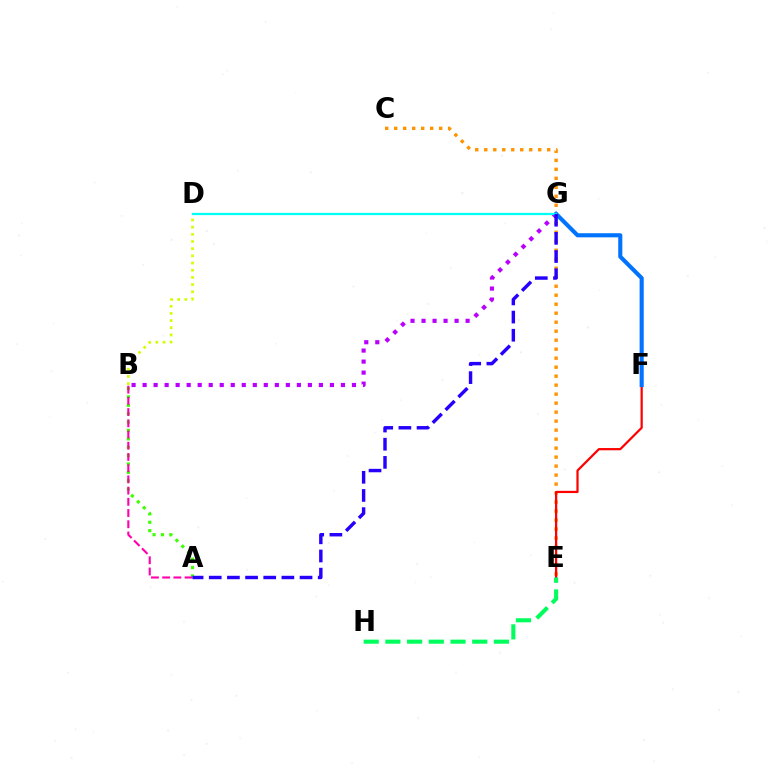{('B', 'D'): [{'color': '#d1ff00', 'line_style': 'dotted', 'thickness': 1.95}], ('C', 'E'): [{'color': '#ff9400', 'line_style': 'dotted', 'thickness': 2.44}], ('B', 'G'): [{'color': '#b900ff', 'line_style': 'dotted', 'thickness': 2.99}], ('A', 'B'): [{'color': '#3dff00', 'line_style': 'dotted', 'thickness': 2.28}, {'color': '#ff00ac', 'line_style': 'dashed', 'thickness': 1.52}], ('E', 'F'): [{'color': '#ff0000', 'line_style': 'solid', 'thickness': 1.6}], ('F', 'G'): [{'color': '#0074ff', 'line_style': 'solid', 'thickness': 2.96}], ('D', 'G'): [{'color': '#00fff6', 'line_style': 'solid', 'thickness': 1.62}], ('A', 'G'): [{'color': '#2500ff', 'line_style': 'dashed', 'thickness': 2.47}], ('E', 'H'): [{'color': '#00ff5c', 'line_style': 'dashed', 'thickness': 2.95}]}